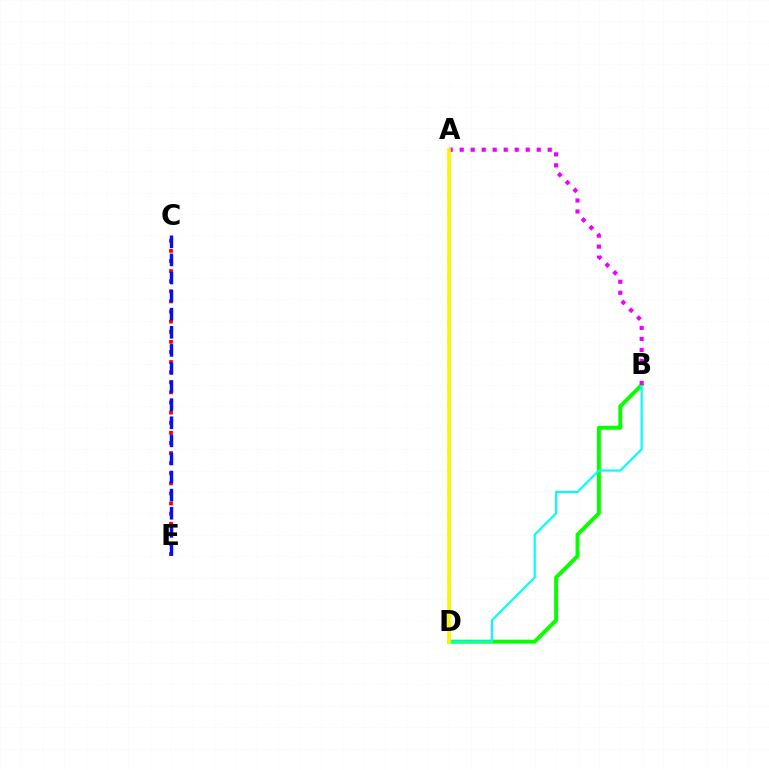{('C', 'E'): [{'color': '#ff0000', 'line_style': 'dotted', 'thickness': 2.75}, {'color': '#0010ff', 'line_style': 'dashed', 'thickness': 2.46}], ('B', 'D'): [{'color': '#08ff00', 'line_style': 'solid', 'thickness': 2.84}, {'color': '#00fff6', 'line_style': 'solid', 'thickness': 1.56}], ('A', 'B'): [{'color': '#ee00ff', 'line_style': 'dotted', 'thickness': 2.99}], ('A', 'D'): [{'color': '#fcf500', 'line_style': 'solid', 'thickness': 2.68}]}